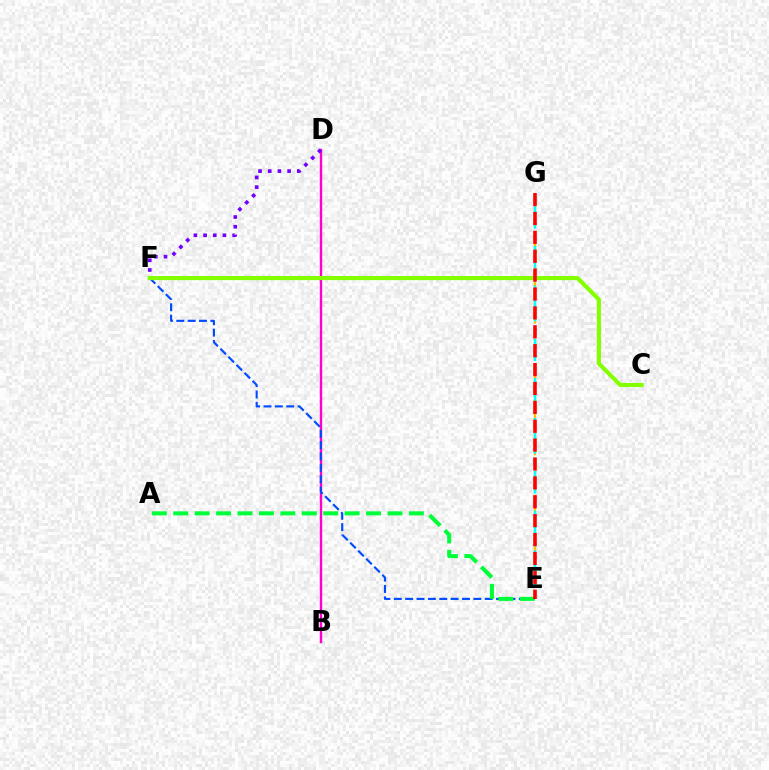{('E', 'G'): [{'color': '#ffbd00', 'line_style': 'dashed', 'thickness': 1.63}, {'color': '#00fff6', 'line_style': 'dashed', 'thickness': 1.8}, {'color': '#ff0000', 'line_style': 'dashed', 'thickness': 2.57}], ('B', 'D'): [{'color': '#ff00cf', 'line_style': 'solid', 'thickness': 1.72}], ('E', 'F'): [{'color': '#004bff', 'line_style': 'dashed', 'thickness': 1.54}], ('D', 'F'): [{'color': '#7200ff', 'line_style': 'dotted', 'thickness': 2.63}], ('A', 'E'): [{'color': '#00ff39', 'line_style': 'dashed', 'thickness': 2.91}], ('C', 'F'): [{'color': '#84ff00', 'line_style': 'solid', 'thickness': 2.96}]}